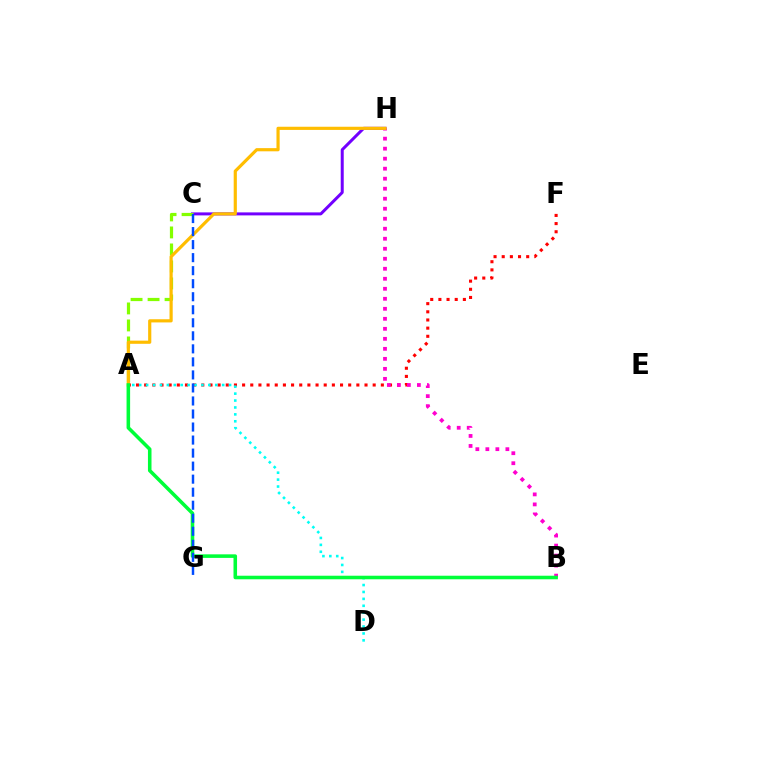{('C', 'H'): [{'color': '#7200ff', 'line_style': 'solid', 'thickness': 2.16}], ('A', 'F'): [{'color': '#ff0000', 'line_style': 'dotted', 'thickness': 2.22}], ('A', 'C'): [{'color': '#84ff00', 'line_style': 'dashed', 'thickness': 2.31}], ('A', 'D'): [{'color': '#00fff6', 'line_style': 'dotted', 'thickness': 1.88}], ('B', 'H'): [{'color': '#ff00cf', 'line_style': 'dotted', 'thickness': 2.72}], ('A', 'H'): [{'color': '#ffbd00', 'line_style': 'solid', 'thickness': 2.28}], ('A', 'B'): [{'color': '#00ff39', 'line_style': 'solid', 'thickness': 2.56}], ('C', 'G'): [{'color': '#004bff', 'line_style': 'dashed', 'thickness': 1.77}]}